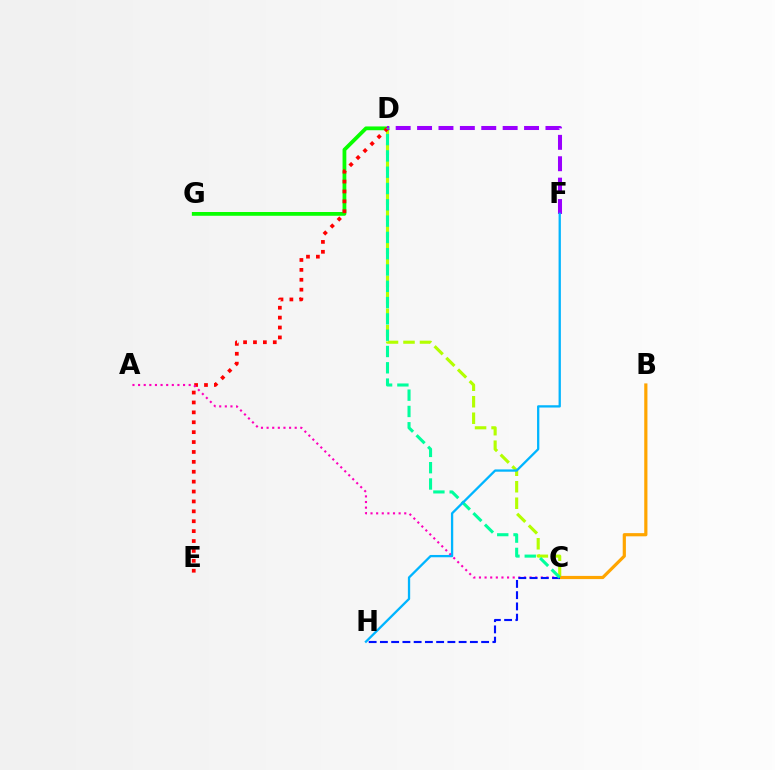{('C', 'D'): [{'color': '#b3ff00', 'line_style': 'dashed', 'thickness': 2.24}, {'color': '#00ff9d', 'line_style': 'dashed', 'thickness': 2.21}], ('B', 'C'): [{'color': '#ffa500', 'line_style': 'solid', 'thickness': 2.3}], ('D', 'G'): [{'color': '#08ff00', 'line_style': 'solid', 'thickness': 2.72}], ('D', 'E'): [{'color': '#ff0000', 'line_style': 'dotted', 'thickness': 2.69}], ('A', 'C'): [{'color': '#ff00bd', 'line_style': 'dotted', 'thickness': 1.53}], ('D', 'F'): [{'color': '#9b00ff', 'line_style': 'dashed', 'thickness': 2.91}], ('C', 'H'): [{'color': '#0010ff', 'line_style': 'dashed', 'thickness': 1.53}], ('F', 'H'): [{'color': '#00b5ff', 'line_style': 'solid', 'thickness': 1.65}]}